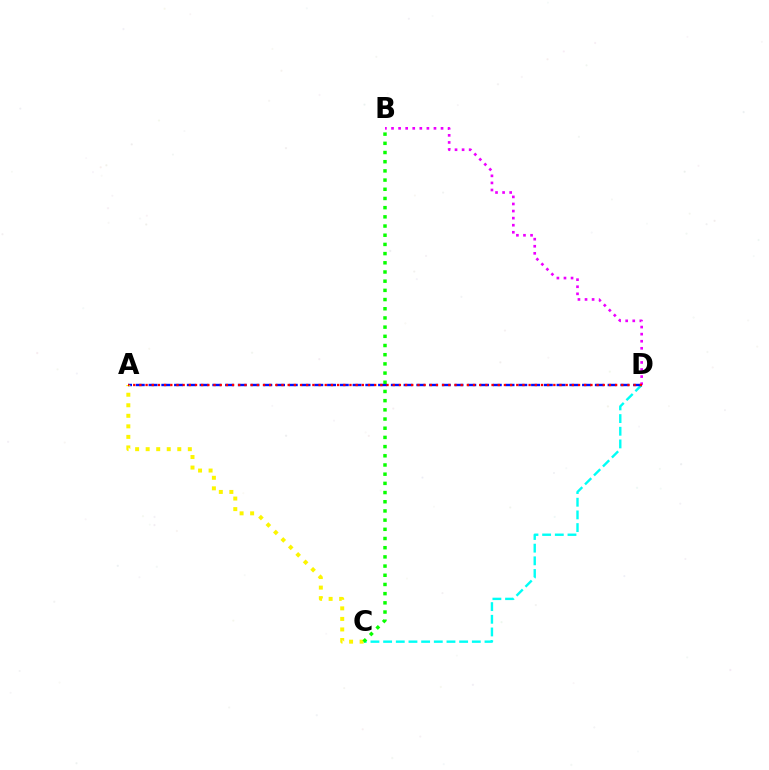{('C', 'D'): [{'color': '#00fff6', 'line_style': 'dashed', 'thickness': 1.72}], ('A', 'D'): [{'color': '#0010ff', 'line_style': 'dashed', 'thickness': 1.73}, {'color': '#ff0000', 'line_style': 'dotted', 'thickness': 1.68}], ('A', 'C'): [{'color': '#fcf500', 'line_style': 'dotted', 'thickness': 2.86}], ('B', 'C'): [{'color': '#08ff00', 'line_style': 'dotted', 'thickness': 2.5}], ('B', 'D'): [{'color': '#ee00ff', 'line_style': 'dotted', 'thickness': 1.92}]}